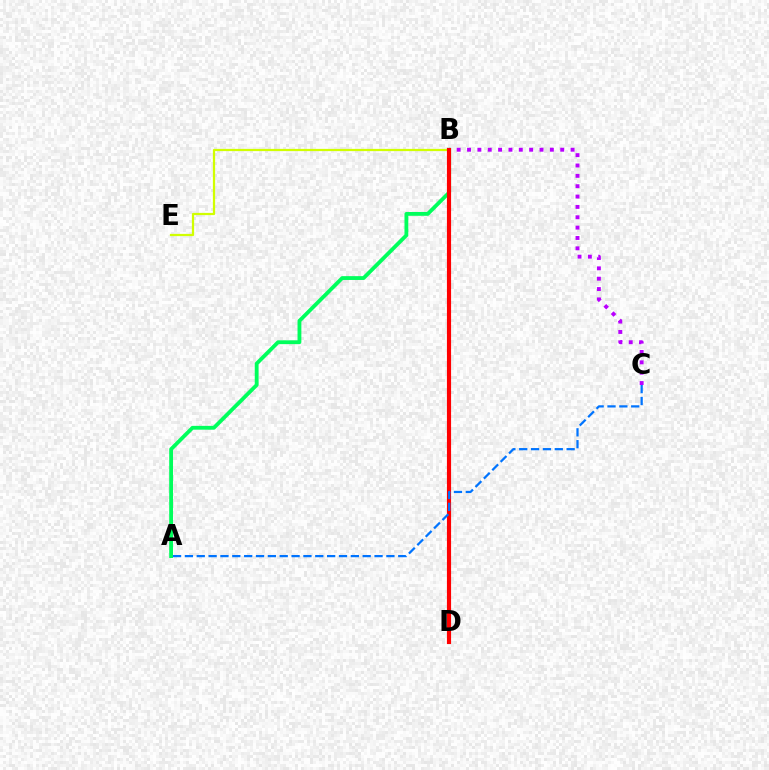{('A', 'B'): [{'color': '#00ff5c', 'line_style': 'solid', 'thickness': 2.76}], ('B', 'C'): [{'color': '#b900ff', 'line_style': 'dotted', 'thickness': 2.81}], ('B', 'E'): [{'color': '#d1ff00', 'line_style': 'solid', 'thickness': 1.61}], ('B', 'D'): [{'color': '#ff0000', 'line_style': 'solid', 'thickness': 2.99}], ('A', 'C'): [{'color': '#0074ff', 'line_style': 'dashed', 'thickness': 1.61}]}